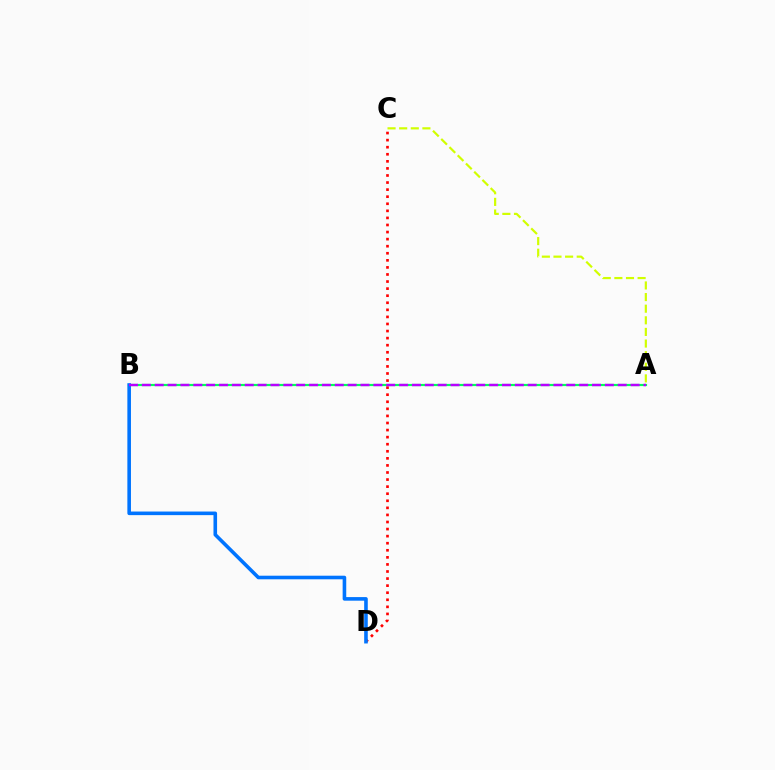{('C', 'D'): [{'color': '#ff0000', 'line_style': 'dotted', 'thickness': 1.92}], ('A', 'B'): [{'color': '#00ff5c', 'line_style': 'solid', 'thickness': 1.57}, {'color': '#b900ff', 'line_style': 'dashed', 'thickness': 1.75}], ('A', 'C'): [{'color': '#d1ff00', 'line_style': 'dashed', 'thickness': 1.58}], ('B', 'D'): [{'color': '#0074ff', 'line_style': 'solid', 'thickness': 2.59}]}